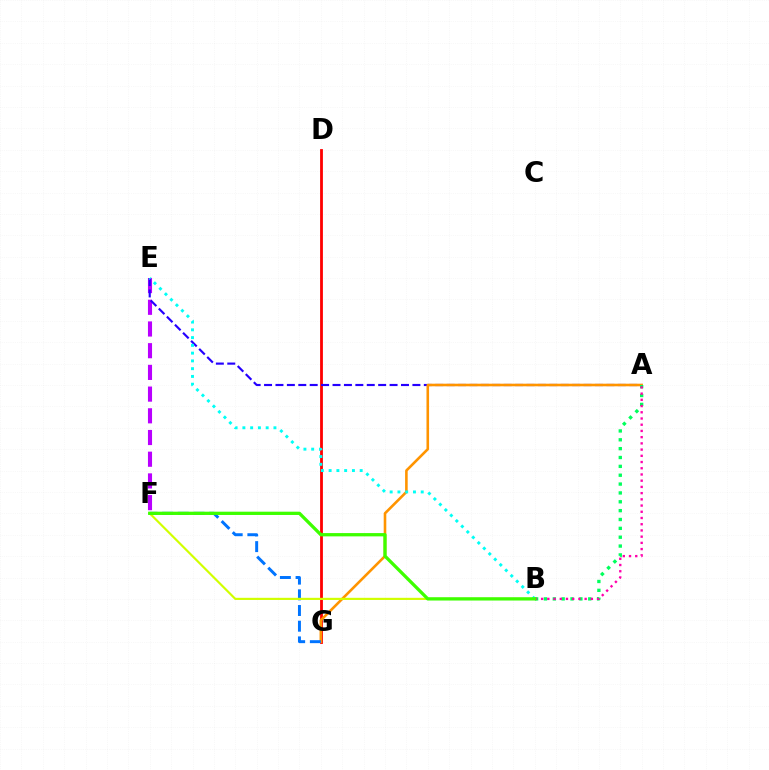{('D', 'G'): [{'color': '#ff0000', 'line_style': 'solid', 'thickness': 2.02}], ('E', 'F'): [{'color': '#b900ff', 'line_style': 'dashed', 'thickness': 2.95}], ('A', 'E'): [{'color': '#2500ff', 'line_style': 'dashed', 'thickness': 1.55}], ('A', 'G'): [{'color': '#ff9400', 'line_style': 'solid', 'thickness': 1.87}], ('B', 'E'): [{'color': '#00fff6', 'line_style': 'dotted', 'thickness': 2.11}], ('F', 'G'): [{'color': '#0074ff', 'line_style': 'dashed', 'thickness': 2.13}], ('A', 'B'): [{'color': '#00ff5c', 'line_style': 'dotted', 'thickness': 2.41}, {'color': '#ff00ac', 'line_style': 'dotted', 'thickness': 1.69}], ('B', 'F'): [{'color': '#d1ff00', 'line_style': 'solid', 'thickness': 1.56}, {'color': '#3dff00', 'line_style': 'solid', 'thickness': 2.36}]}